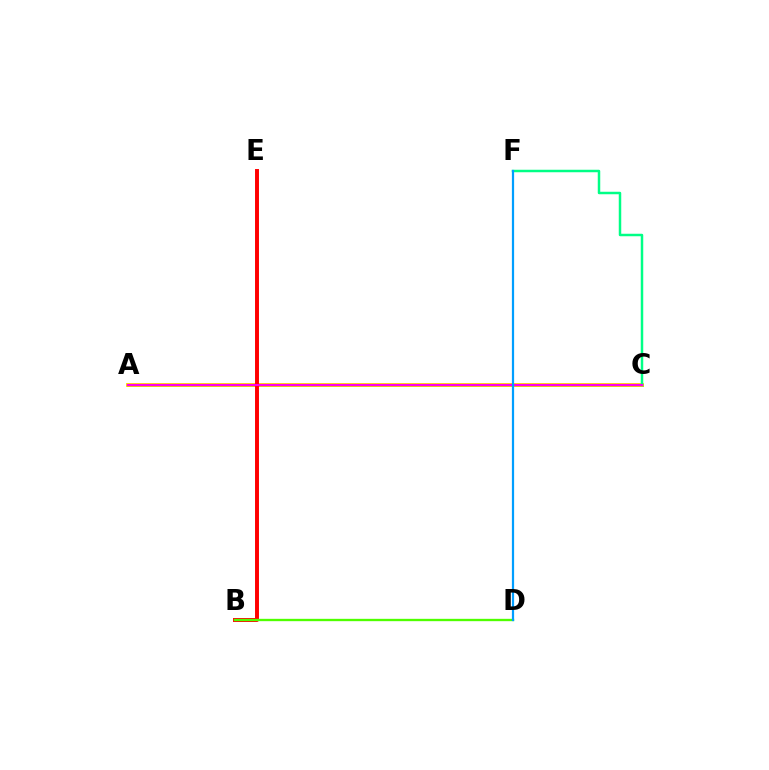{('A', 'C'): [{'color': '#3700ff', 'line_style': 'solid', 'thickness': 2.16}, {'color': '#ffd500', 'line_style': 'solid', 'thickness': 2.77}, {'color': '#ff00ed', 'line_style': 'solid', 'thickness': 1.51}], ('C', 'F'): [{'color': '#00ff86', 'line_style': 'solid', 'thickness': 1.79}], ('B', 'E'): [{'color': '#ff0000', 'line_style': 'solid', 'thickness': 2.84}], ('B', 'D'): [{'color': '#4fff00', 'line_style': 'solid', 'thickness': 1.69}], ('D', 'F'): [{'color': '#009eff', 'line_style': 'solid', 'thickness': 1.6}]}